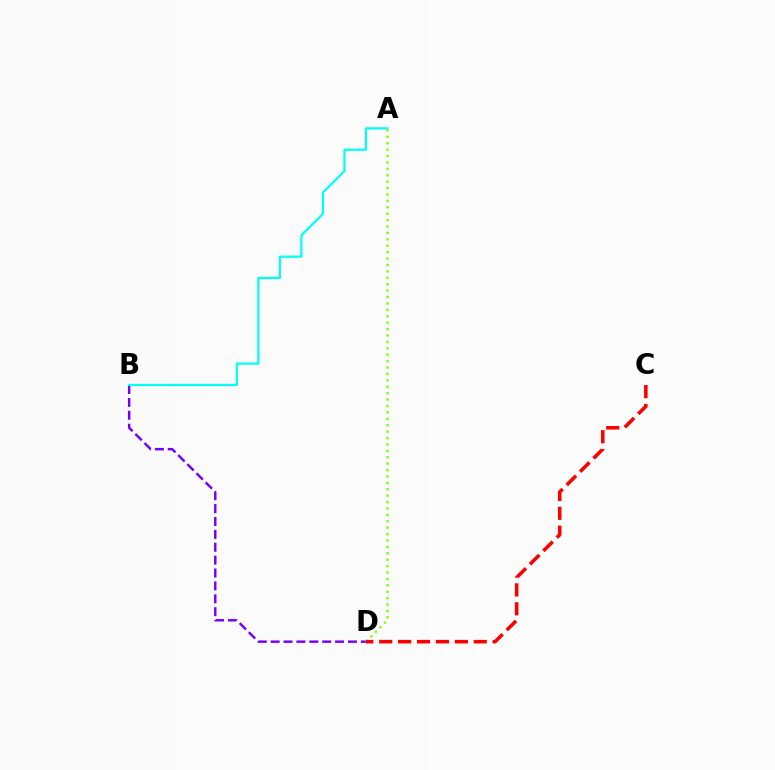{('B', 'D'): [{'color': '#7200ff', 'line_style': 'dashed', 'thickness': 1.75}], ('A', 'B'): [{'color': '#00fff6', 'line_style': 'solid', 'thickness': 1.59}], ('A', 'D'): [{'color': '#84ff00', 'line_style': 'dotted', 'thickness': 1.74}], ('C', 'D'): [{'color': '#ff0000', 'line_style': 'dashed', 'thickness': 2.57}]}